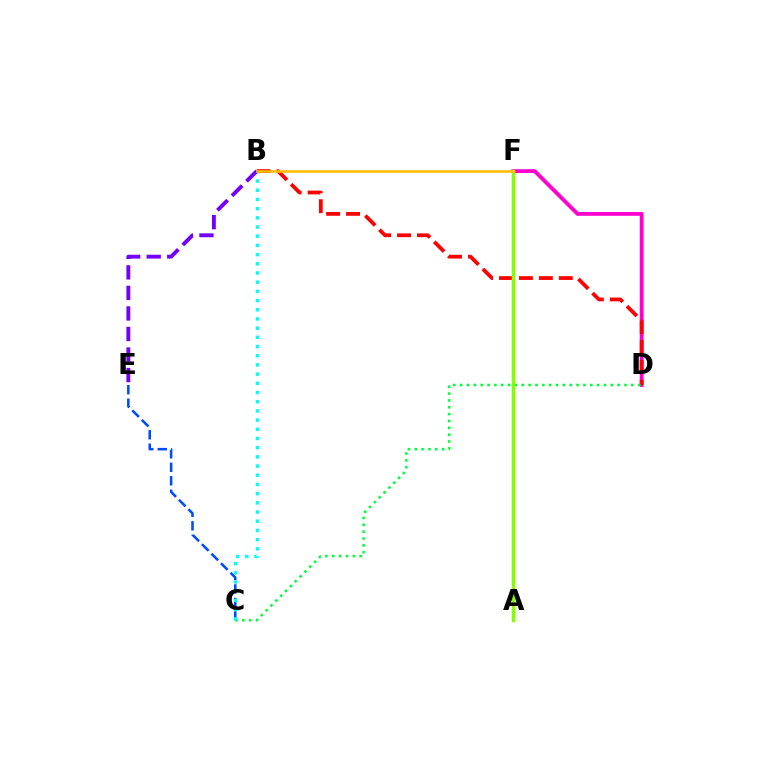{('D', 'F'): [{'color': '#ff00cf', 'line_style': 'solid', 'thickness': 2.76}], ('C', 'E'): [{'color': '#004bff', 'line_style': 'dashed', 'thickness': 1.83}], ('B', 'D'): [{'color': '#ff0000', 'line_style': 'dashed', 'thickness': 2.71}], ('C', 'D'): [{'color': '#00ff39', 'line_style': 'dotted', 'thickness': 1.86}], ('B', 'C'): [{'color': '#00fff6', 'line_style': 'dotted', 'thickness': 2.5}], ('A', 'F'): [{'color': '#84ff00', 'line_style': 'solid', 'thickness': 2.51}], ('B', 'E'): [{'color': '#7200ff', 'line_style': 'dashed', 'thickness': 2.79}], ('B', 'F'): [{'color': '#ffbd00', 'line_style': 'solid', 'thickness': 1.87}]}